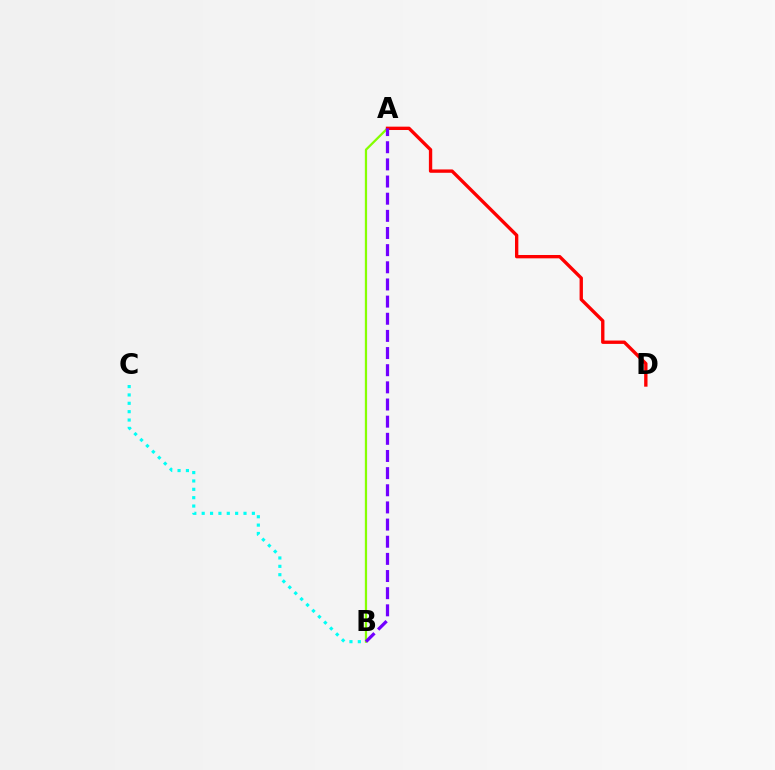{('B', 'C'): [{'color': '#00fff6', 'line_style': 'dotted', 'thickness': 2.27}], ('A', 'B'): [{'color': '#84ff00', 'line_style': 'solid', 'thickness': 1.62}, {'color': '#7200ff', 'line_style': 'dashed', 'thickness': 2.33}], ('A', 'D'): [{'color': '#ff0000', 'line_style': 'solid', 'thickness': 2.41}]}